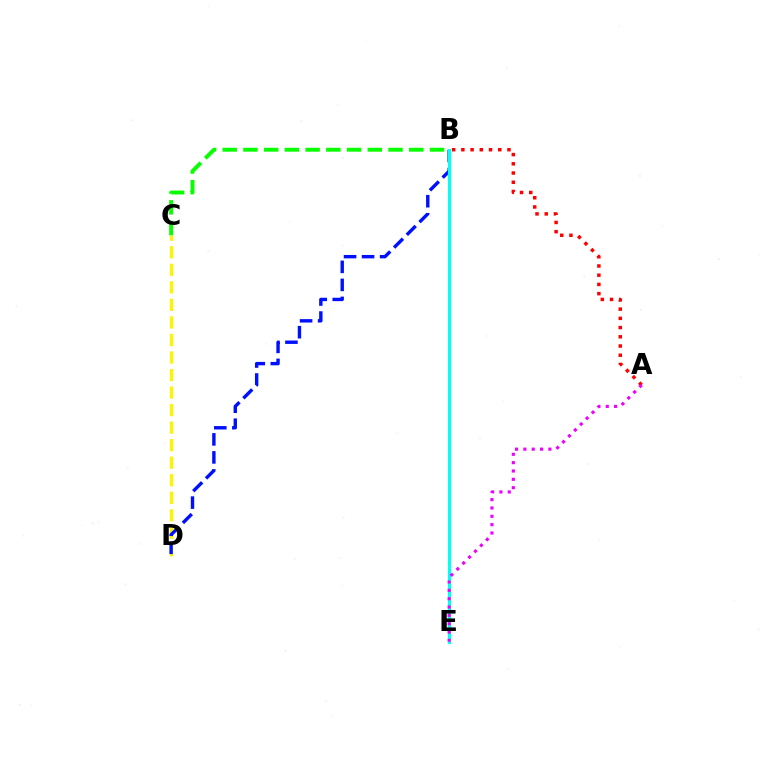{('C', 'D'): [{'color': '#fcf500', 'line_style': 'dashed', 'thickness': 2.38}], ('B', 'D'): [{'color': '#0010ff', 'line_style': 'dashed', 'thickness': 2.45}], ('B', 'E'): [{'color': '#00fff6', 'line_style': 'solid', 'thickness': 2.25}], ('A', 'B'): [{'color': '#ff0000', 'line_style': 'dotted', 'thickness': 2.51}], ('A', 'E'): [{'color': '#ee00ff', 'line_style': 'dotted', 'thickness': 2.27}], ('B', 'C'): [{'color': '#08ff00', 'line_style': 'dashed', 'thickness': 2.82}]}